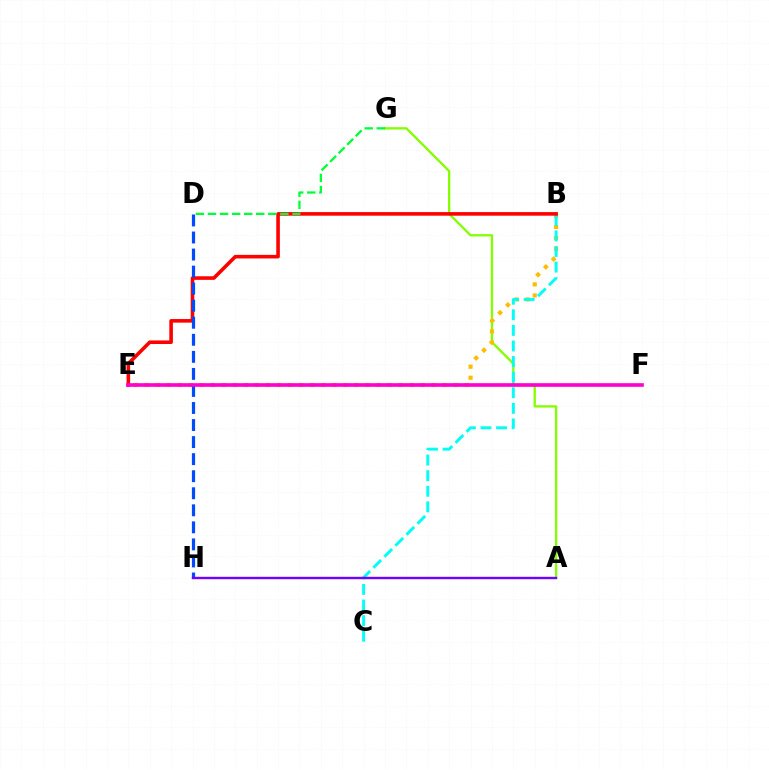{('A', 'G'): [{'color': '#84ff00', 'line_style': 'solid', 'thickness': 1.67}], ('B', 'E'): [{'color': '#ffbd00', 'line_style': 'dotted', 'thickness': 3.0}, {'color': '#ff0000', 'line_style': 'solid', 'thickness': 2.59}], ('B', 'C'): [{'color': '#00fff6', 'line_style': 'dashed', 'thickness': 2.12}], ('D', 'G'): [{'color': '#00ff39', 'line_style': 'dashed', 'thickness': 1.64}], ('D', 'H'): [{'color': '#004bff', 'line_style': 'dashed', 'thickness': 2.32}], ('E', 'F'): [{'color': '#ff00cf', 'line_style': 'solid', 'thickness': 2.62}], ('A', 'H'): [{'color': '#7200ff', 'line_style': 'solid', 'thickness': 1.73}]}